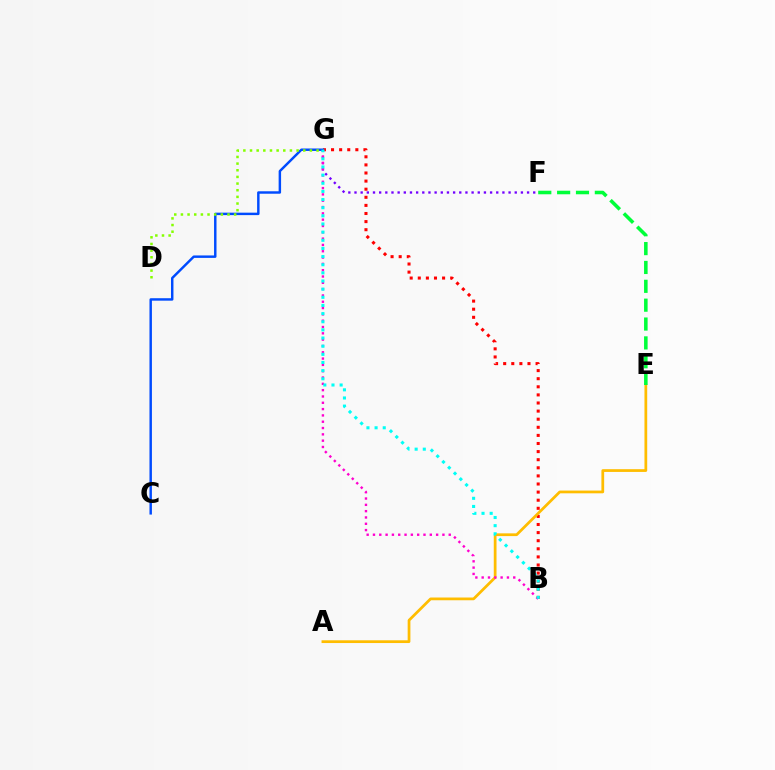{('B', 'G'): [{'color': '#ff0000', 'line_style': 'dotted', 'thickness': 2.2}, {'color': '#ff00cf', 'line_style': 'dotted', 'thickness': 1.72}, {'color': '#00fff6', 'line_style': 'dotted', 'thickness': 2.21}], ('A', 'E'): [{'color': '#ffbd00', 'line_style': 'solid', 'thickness': 1.98}], ('F', 'G'): [{'color': '#7200ff', 'line_style': 'dotted', 'thickness': 1.67}], ('C', 'G'): [{'color': '#004bff', 'line_style': 'solid', 'thickness': 1.76}], ('D', 'G'): [{'color': '#84ff00', 'line_style': 'dotted', 'thickness': 1.81}], ('E', 'F'): [{'color': '#00ff39', 'line_style': 'dashed', 'thickness': 2.56}]}